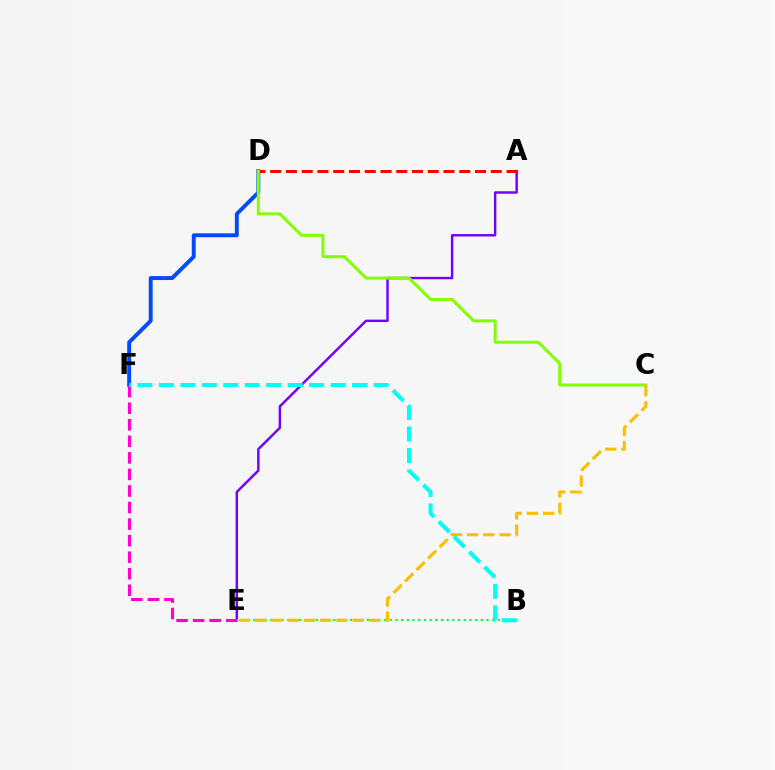{('D', 'F'): [{'color': '#004bff', 'line_style': 'solid', 'thickness': 2.82}], ('A', 'E'): [{'color': '#7200ff', 'line_style': 'solid', 'thickness': 1.75}], ('A', 'D'): [{'color': '#ff0000', 'line_style': 'dashed', 'thickness': 2.14}], ('C', 'D'): [{'color': '#84ff00', 'line_style': 'solid', 'thickness': 2.17}], ('E', 'F'): [{'color': '#ff00cf', 'line_style': 'dashed', 'thickness': 2.25}], ('B', 'E'): [{'color': '#00ff39', 'line_style': 'dotted', 'thickness': 1.55}], ('C', 'E'): [{'color': '#ffbd00', 'line_style': 'dashed', 'thickness': 2.2}], ('B', 'F'): [{'color': '#00fff6', 'line_style': 'dashed', 'thickness': 2.92}]}